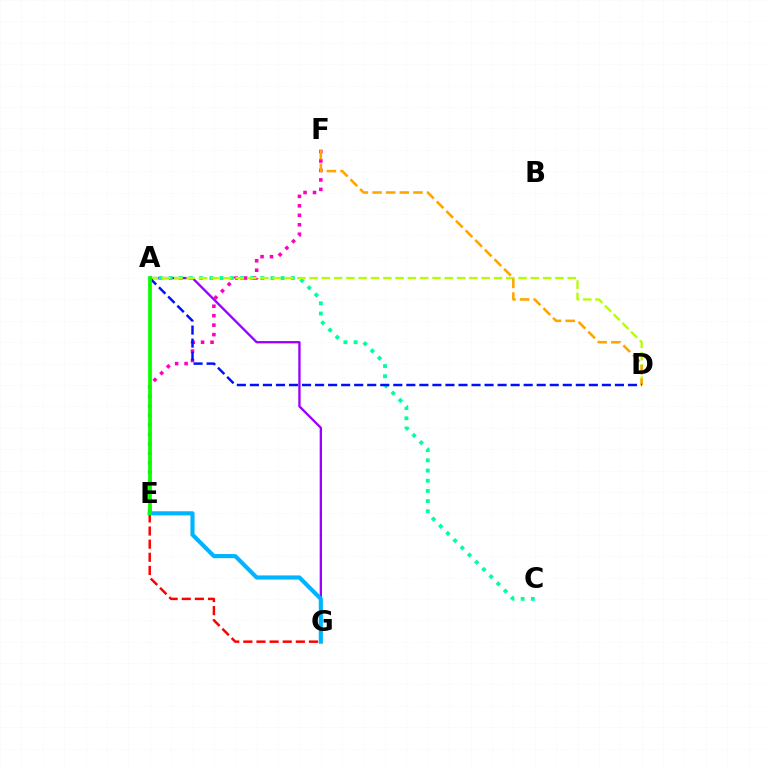{('A', 'G'): [{'color': '#9b00ff', 'line_style': 'solid', 'thickness': 1.67}], ('A', 'C'): [{'color': '#00ff9d', 'line_style': 'dotted', 'thickness': 2.77}], ('E', 'F'): [{'color': '#ff00bd', 'line_style': 'dotted', 'thickness': 2.57}], ('A', 'D'): [{'color': '#b3ff00', 'line_style': 'dashed', 'thickness': 1.67}, {'color': '#0010ff', 'line_style': 'dashed', 'thickness': 1.77}], ('E', 'G'): [{'color': '#ff0000', 'line_style': 'dashed', 'thickness': 1.78}, {'color': '#00b5ff', 'line_style': 'solid', 'thickness': 2.98}], ('D', 'F'): [{'color': '#ffa500', 'line_style': 'dashed', 'thickness': 1.85}], ('A', 'E'): [{'color': '#08ff00', 'line_style': 'solid', 'thickness': 2.69}]}